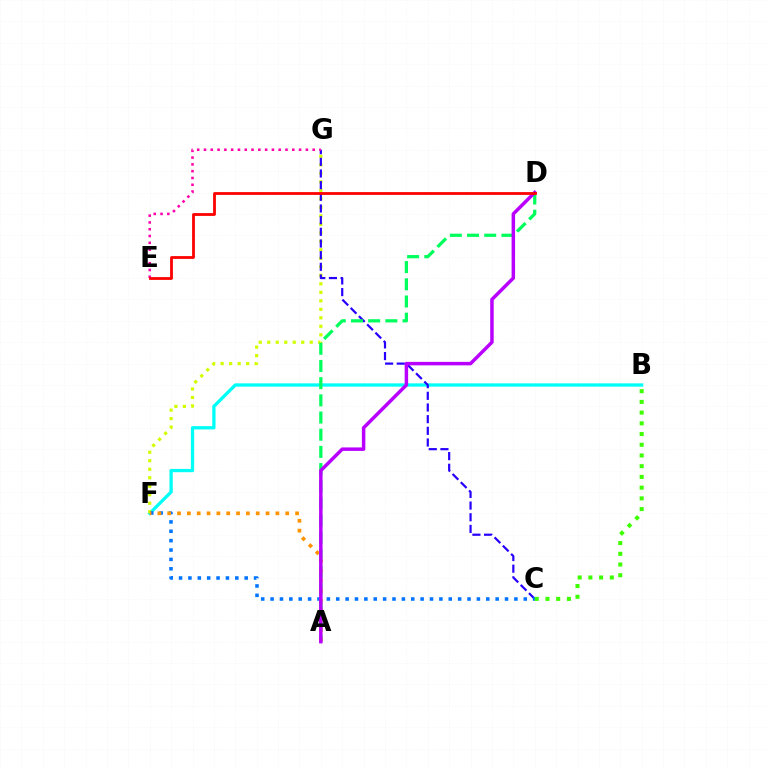{('B', 'F'): [{'color': '#00fff6', 'line_style': 'solid', 'thickness': 2.37}], ('F', 'G'): [{'color': '#d1ff00', 'line_style': 'dotted', 'thickness': 2.31}], ('C', 'G'): [{'color': '#2500ff', 'line_style': 'dashed', 'thickness': 1.59}], ('A', 'D'): [{'color': '#00ff5c', 'line_style': 'dashed', 'thickness': 2.34}, {'color': '#b900ff', 'line_style': 'solid', 'thickness': 2.5}], ('C', 'F'): [{'color': '#0074ff', 'line_style': 'dotted', 'thickness': 2.55}], ('B', 'C'): [{'color': '#3dff00', 'line_style': 'dotted', 'thickness': 2.91}], ('A', 'F'): [{'color': '#ff9400', 'line_style': 'dotted', 'thickness': 2.67}], ('E', 'G'): [{'color': '#ff00ac', 'line_style': 'dotted', 'thickness': 1.85}], ('D', 'E'): [{'color': '#ff0000', 'line_style': 'solid', 'thickness': 2.01}]}